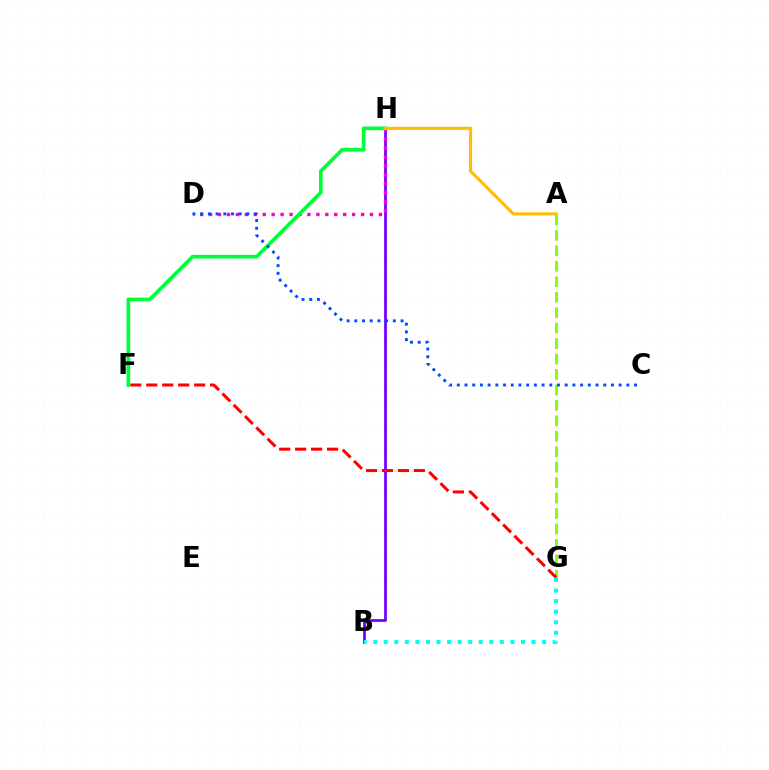{('A', 'G'): [{'color': '#84ff00', 'line_style': 'dashed', 'thickness': 2.1}], ('B', 'H'): [{'color': '#7200ff', 'line_style': 'solid', 'thickness': 1.99}], ('F', 'G'): [{'color': '#ff0000', 'line_style': 'dashed', 'thickness': 2.17}], ('B', 'G'): [{'color': '#00fff6', 'line_style': 'dotted', 'thickness': 2.87}], ('D', 'H'): [{'color': '#ff00cf', 'line_style': 'dotted', 'thickness': 2.43}], ('F', 'H'): [{'color': '#00ff39', 'line_style': 'solid', 'thickness': 2.65}], ('A', 'H'): [{'color': '#ffbd00', 'line_style': 'solid', 'thickness': 2.22}], ('C', 'D'): [{'color': '#004bff', 'line_style': 'dotted', 'thickness': 2.09}]}